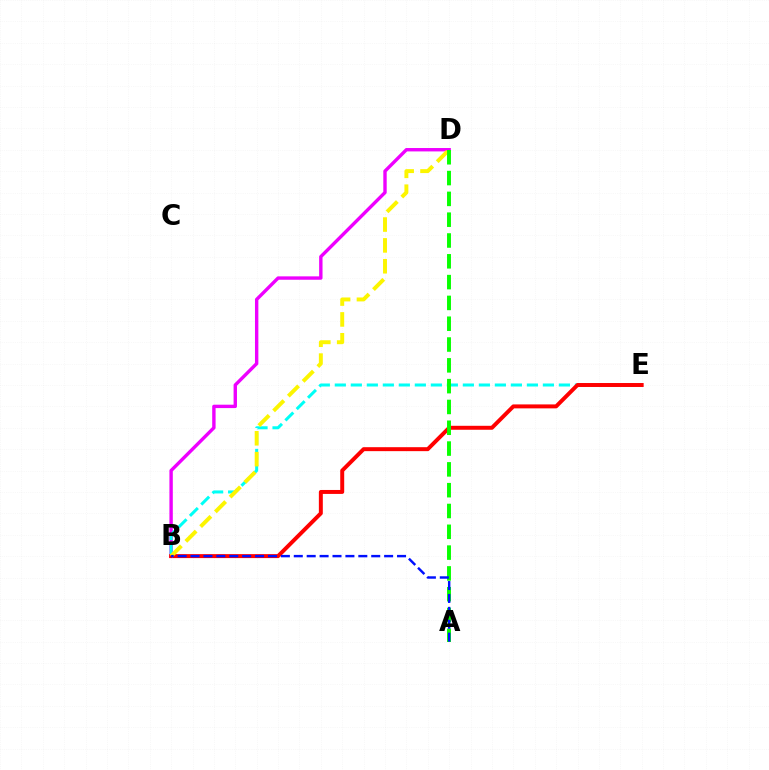{('B', 'D'): [{'color': '#ee00ff', 'line_style': 'solid', 'thickness': 2.44}, {'color': '#fcf500', 'line_style': 'dashed', 'thickness': 2.83}], ('B', 'E'): [{'color': '#00fff6', 'line_style': 'dashed', 'thickness': 2.17}, {'color': '#ff0000', 'line_style': 'solid', 'thickness': 2.85}], ('A', 'D'): [{'color': '#08ff00', 'line_style': 'dashed', 'thickness': 2.83}], ('A', 'B'): [{'color': '#0010ff', 'line_style': 'dashed', 'thickness': 1.75}]}